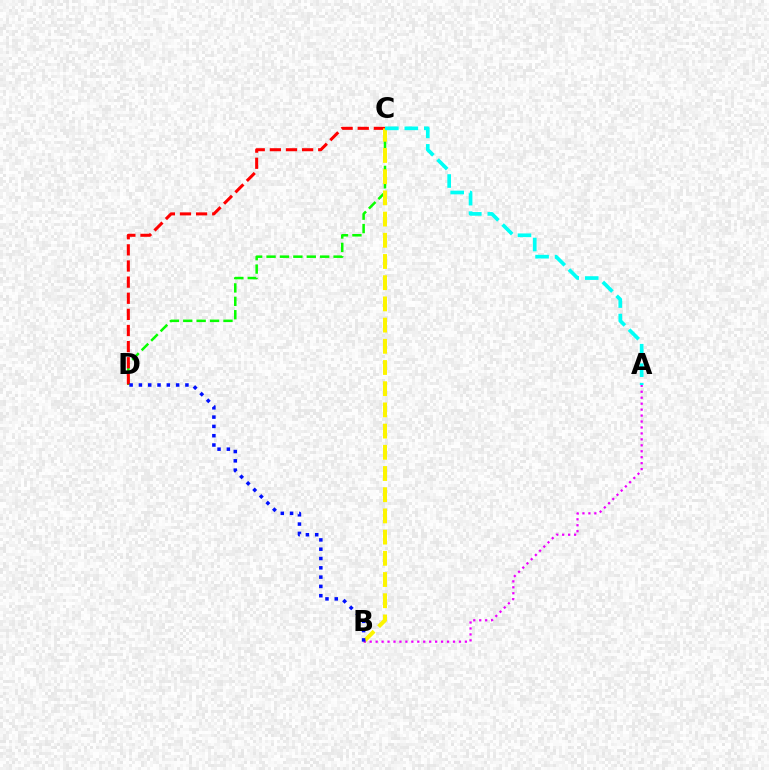{('C', 'D'): [{'color': '#08ff00', 'line_style': 'dashed', 'thickness': 1.82}, {'color': '#ff0000', 'line_style': 'dashed', 'thickness': 2.19}], ('B', 'C'): [{'color': '#fcf500', 'line_style': 'dashed', 'thickness': 2.88}], ('A', 'B'): [{'color': '#ee00ff', 'line_style': 'dotted', 'thickness': 1.62}], ('A', 'C'): [{'color': '#00fff6', 'line_style': 'dashed', 'thickness': 2.65}], ('B', 'D'): [{'color': '#0010ff', 'line_style': 'dotted', 'thickness': 2.53}]}